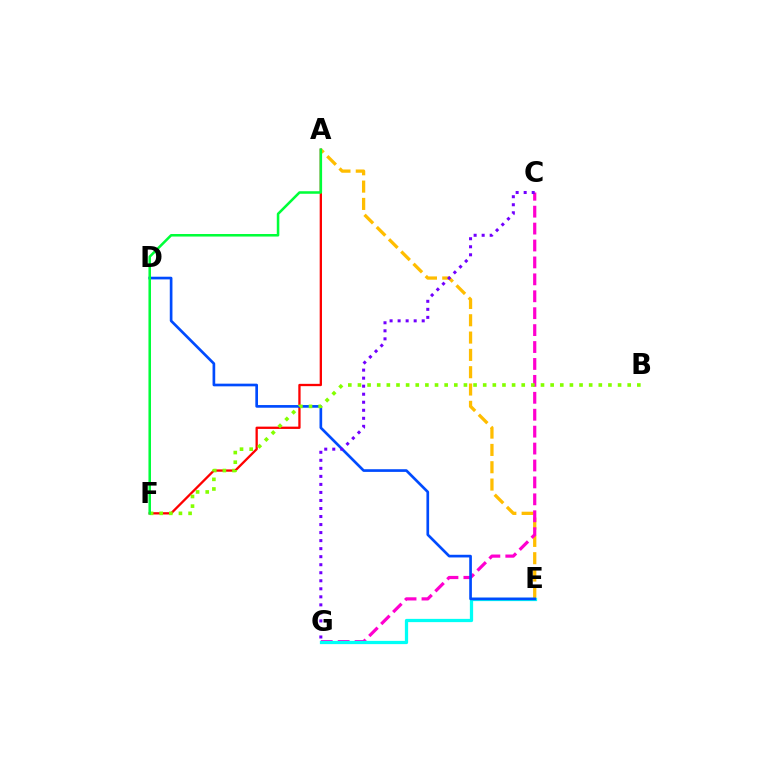{('A', 'F'): [{'color': '#ff0000', 'line_style': 'solid', 'thickness': 1.66}, {'color': '#00ff39', 'line_style': 'solid', 'thickness': 1.83}], ('A', 'E'): [{'color': '#ffbd00', 'line_style': 'dashed', 'thickness': 2.35}], ('C', 'G'): [{'color': '#ff00cf', 'line_style': 'dashed', 'thickness': 2.3}, {'color': '#7200ff', 'line_style': 'dotted', 'thickness': 2.18}], ('E', 'G'): [{'color': '#00fff6', 'line_style': 'solid', 'thickness': 2.34}], ('D', 'E'): [{'color': '#004bff', 'line_style': 'solid', 'thickness': 1.93}], ('B', 'F'): [{'color': '#84ff00', 'line_style': 'dotted', 'thickness': 2.62}]}